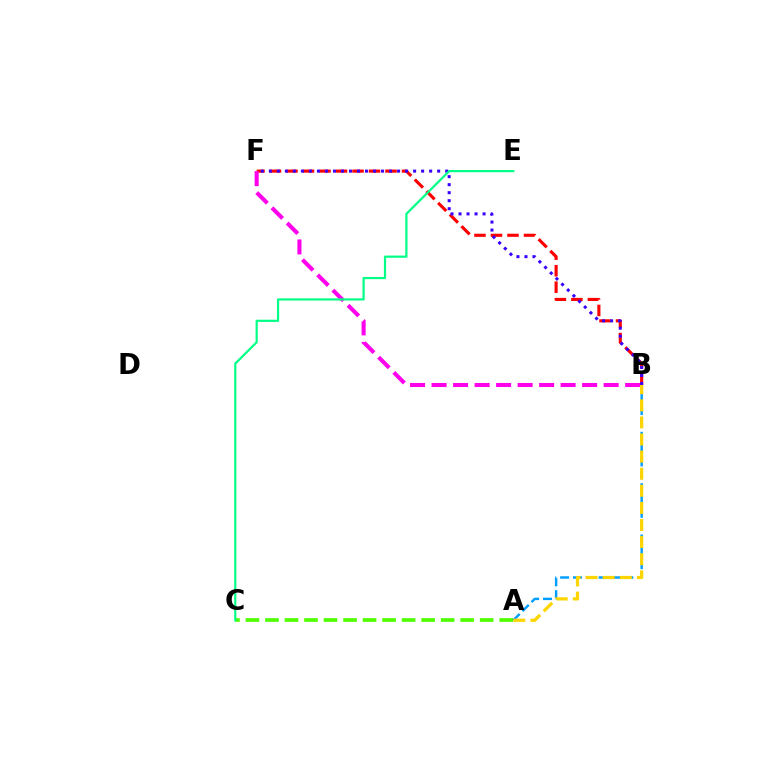{('B', 'F'): [{'color': '#ff0000', 'line_style': 'dashed', 'thickness': 2.24}, {'color': '#ff00ed', 'line_style': 'dashed', 'thickness': 2.92}, {'color': '#3700ff', 'line_style': 'dotted', 'thickness': 2.18}], ('A', 'C'): [{'color': '#4fff00', 'line_style': 'dashed', 'thickness': 2.65}], ('A', 'B'): [{'color': '#009eff', 'line_style': 'dashed', 'thickness': 1.74}, {'color': '#ffd500', 'line_style': 'dashed', 'thickness': 2.32}], ('C', 'E'): [{'color': '#00ff86', 'line_style': 'solid', 'thickness': 1.58}]}